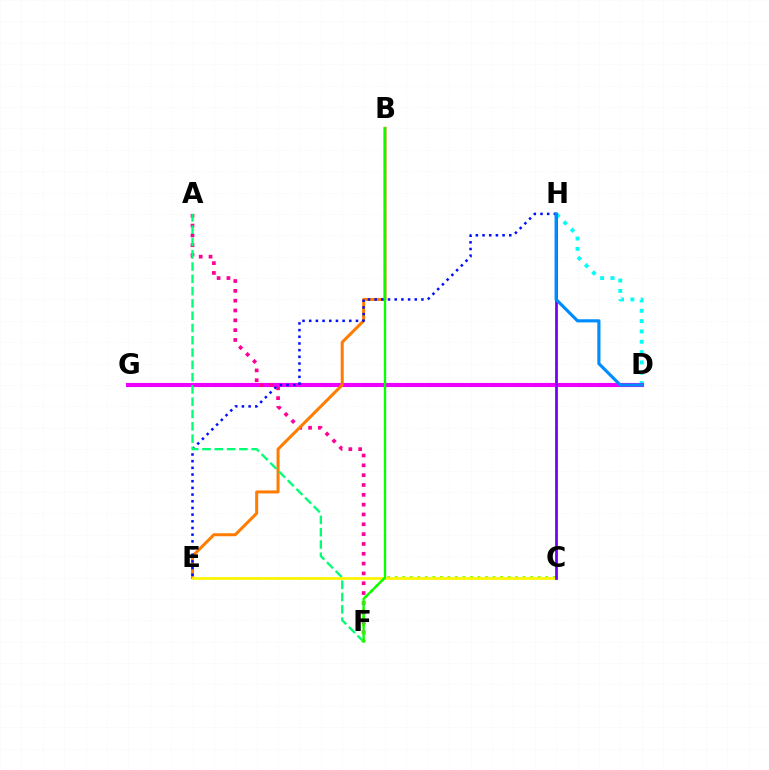{('D', 'G'): [{'color': '#ff0000', 'line_style': 'dashed', 'thickness': 2.91}, {'color': '#ee00ff', 'line_style': 'solid', 'thickness': 2.93}], ('D', 'H'): [{'color': '#00fff6', 'line_style': 'dotted', 'thickness': 2.8}, {'color': '#008cff', 'line_style': 'solid', 'thickness': 2.26}], ('A', 'F'): [{'color': '#ff0094', 'line_style': 'dotted', 'thickness': 2.67}, {'color': '#00ff74', 'line_style': 'dashed', 'thickness': 1.67}], ('B', 'E'): [{'color': '#ff7c00', 'line_style': 'solid', 'thickness': 2.17}], ('E', 'H'): [{'color': '#0010ff', 'line_style': 'dotted', 'thickness': 1.82}], ('C', 'F'): [{'color': '#84ff00', 'line_style': 'dotted', 'thickness': 2.04}], ('C', 'E'): [{'color': '#fcf500', 'line_style': 'solid', 'thickness': 1.95}], ('C', 'H'): [{'color': '#7200ff', 'line_style': 'solid', 'thickness': 1.98}], ('B', 'F'): [{'color': '#08ff00', 'line_style': 'solid', 'thickness': 1.68}]}